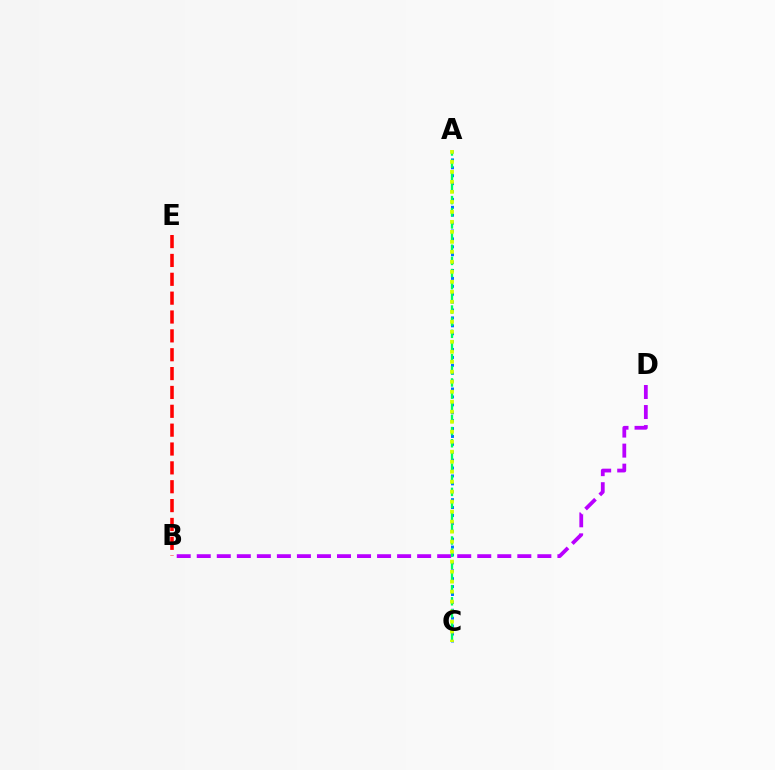{('B', 'D'): [{'color': '#b900ff', 'line_style': 'dashed', 'thickness': 2.72}], ('A', 'C'): [{'color': '#0074ff', 'line_style': 'dotted', 'thickness': 2.15}, {'color': '#00ff5c', 'line_style': 'dashed', 'thickness': 1.65}, {'color': '#d1ff00', 'line_style': 'dotted', 'thickness': 2.72}], ('B', 'E'): [{'color': '#ff0000', 'line_style': 'dashed', 'thickness': 2.56}]}